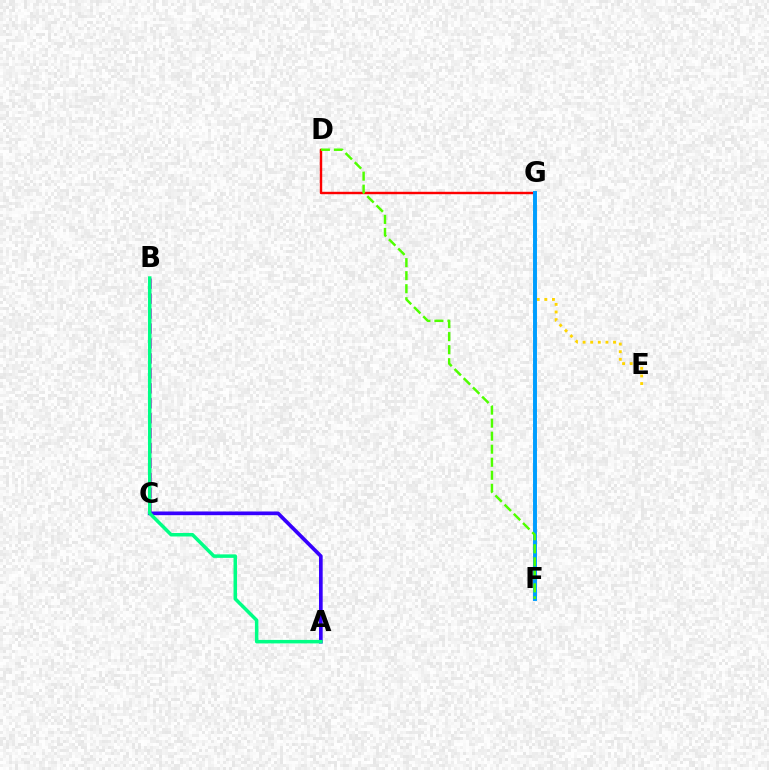{('E', 'G'): [{'color': '#ffd500', 'line_style': 'dotted', 'thickness': 2.07}], ('D', 'G'): [{'color': '#ff0000', 'line_style': 'solid', 'thickness': 1.75}], ('F', 'G'): [{'color': '#009eff', 'line_style': 'solid', 'thickness': 2.84}], ('D', 'F'): [{'color': '#4fff00', 'line_style': 'dashed', 'thickness': 1.77}], ('B', 'C'): [{'color': '#ff00ed', 'line_style': 'dashed', 'thickness': 2.03}], ('A', 'C'): [{'color': '#3700ff', 'line_style': 'solid', 'thickness': 2.66}], ('A', 'B'): [{'color': '#00ff86', 'line_style': 'solid', 'thickness': 2.52}]}